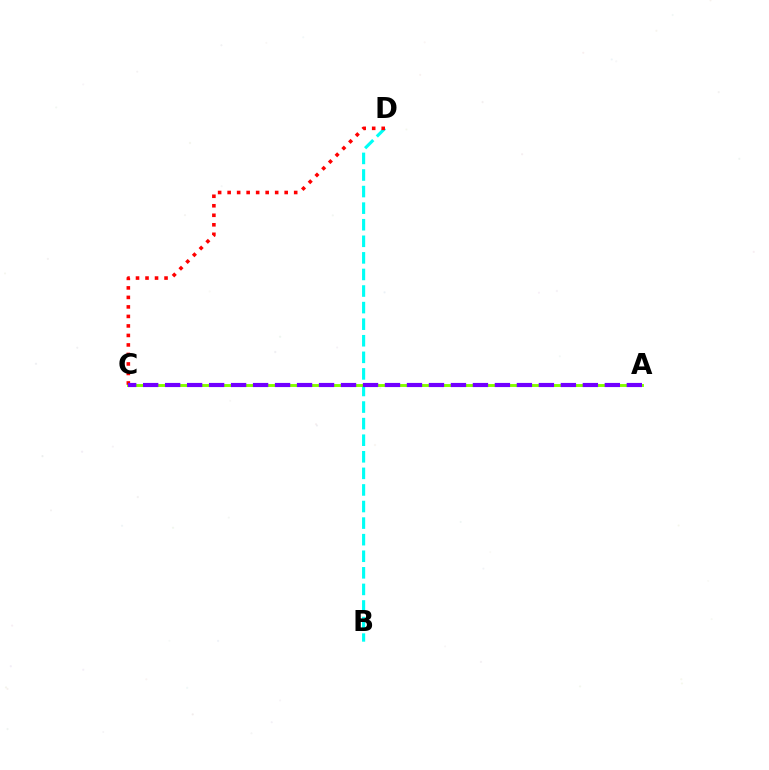{('B', 'D'): [{'color': '#00fff6', 'line_style': 'dashed', 'thickness': 2.25}], ('A', 'C'): [{'color': '#84ff00', 'line_style': 'solid', 'thickness': 2.11}, {'color': '#7200ff', 'line_style': 'dashed', 'thickness': 2.99}], ('C', 'D'): [{'color': '#ff0000', 'line_style': 'dotted', 'thickness': 2.58}]}